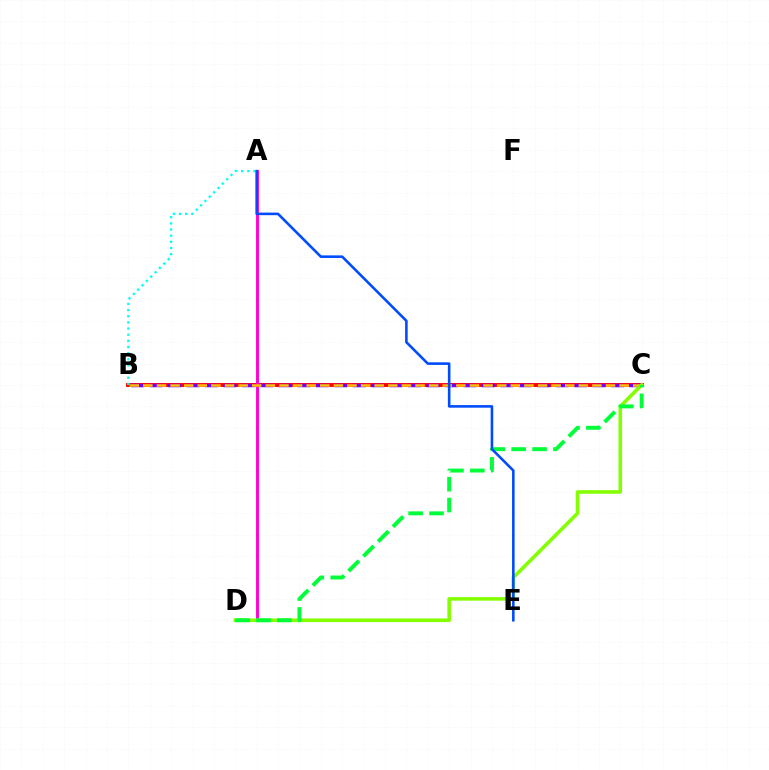{('B', 'C'): [{'color': '#ff0000', 'line_style': 'solid', 'thickness': 2.81}, {'color': '#7200ff', 'line_style': 'dashed', 'thickness': 2.51}, {'color': '#ffbd00', 'line_style': 'dashed', 'thickness': 1.85}], ('A', 'D'): [{'color': '#ff00cf', 'line_style': 'solid', 'thickness': 2.1}], ('A', 'B'): [{'color': '#00fff6', 'line_style': 'dotted', 'thickness': 1.67}], ('C', 'D'): [{'color': '#84ff00', 'line_style': 'solid', 'thickness': 2.57}, {'color': '#00ff39', 'line_style': 'dashed', 'thickness': 2.84}], ('A', 'E'): [{'color': '#004bff', 'line_style': 'solid', 'thickness': 1.86}]}